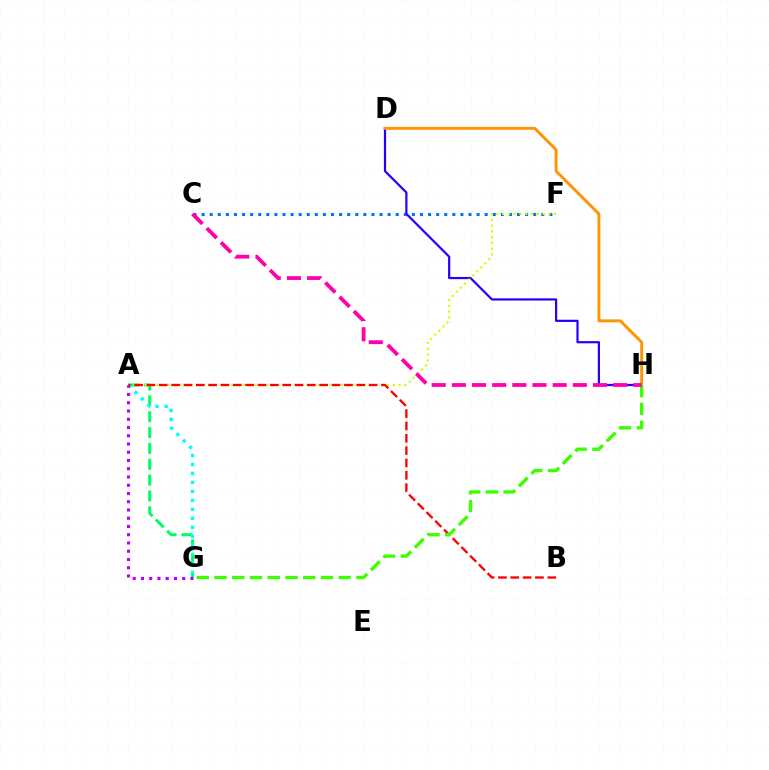{('A', 'G'): [{'color': '#00ff5c', 'line_style': 'dashed', 'thickness': 2.15}, {'color': '#00fff6', 'line_style': 'dotted', 'thickness': 2.44}, {'color': '#b900ff', 'line_style': 'dotted', 'thickness': 2.24}], ('C', 'F'): [{'color': '#0074ff', 'line_style': 'dotted', 'thickness': 2.2}], ('D', 'H'): [{'color': '#2500ff', 'line_style': 'solid', 'thickness': 1.58}, {'color': '#ff9400', 'line_style': 'solid', 'thickness': 2.11}], ('A', 'F'): [{'color': '#d1ff00', 'line_style': 'dotted', 'thickness': 1.57}], ('A', 'B'): [{'color': '#ff0000', 'line_style': 'dashed', 'thickness': 1.68}], ('G', 'H'): [{'color': '#3dff00', 'line_style': 'dashed', 'thickness': 2.41}], ('C', 'H'): [{'color': '#ff00ac', 'line_style': 'dashed', 'thickness': 2.74}]}